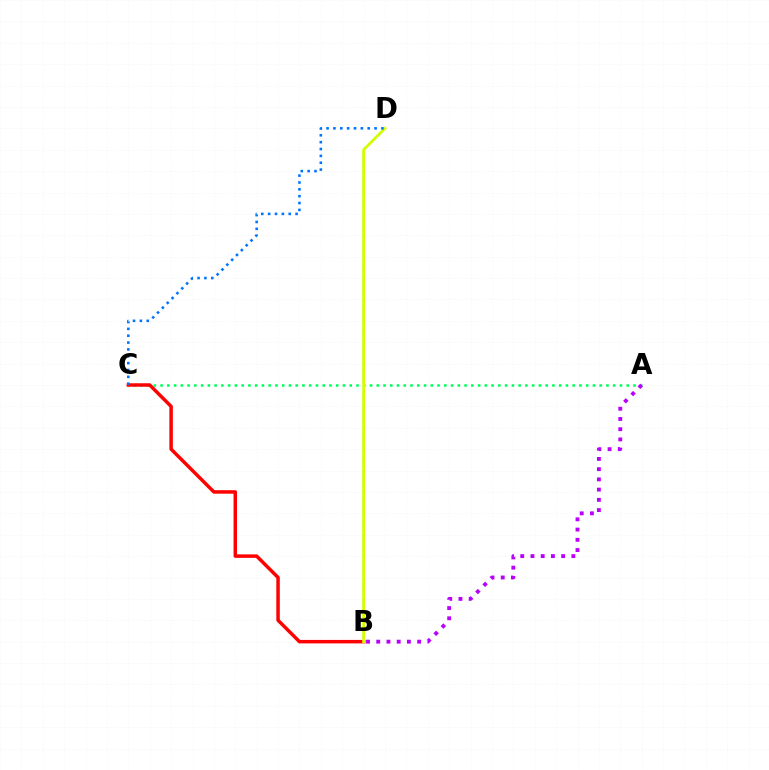{('A', 'C'): [{'color': '#00ff5c', 'line_style': 'dotted', 'thickness': 1.84}], ('B', 'C'): [{'color': '#ff0000', 'line_style': 'solid', 'thickness': 2.5}], ('B', 'D'): [{'color': '#d1ff00', 'line_style': 'solid', 'thickness': 2.0}], ('A', 'B'): [{'color': '#b900ff', 'line_style': 'dotted', 'thickness': 2.78}], ('C', 'D'): [{'color': '#0074ff', 'line_style': 'dotted', 'thickness': 1.86}]}